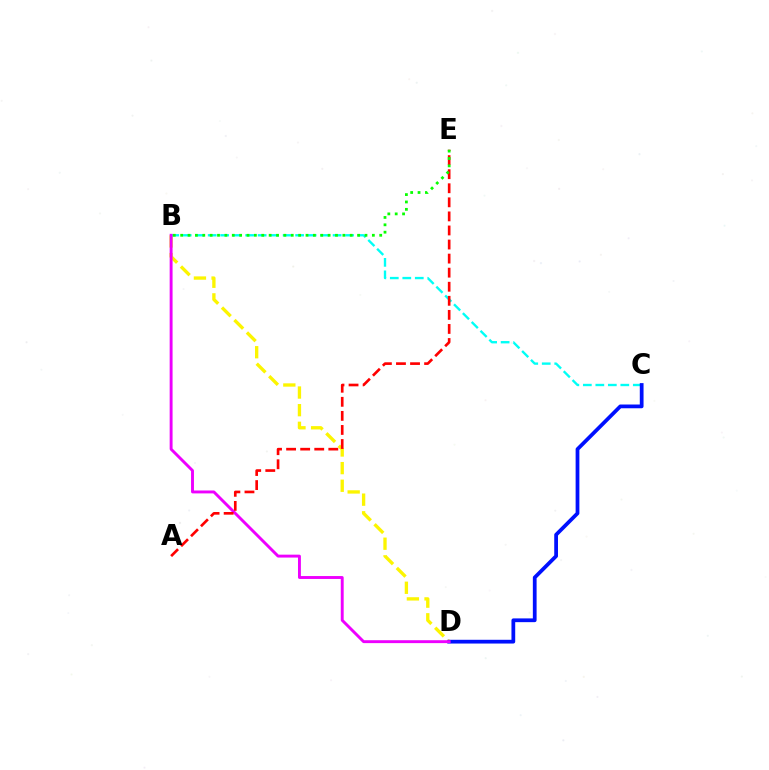{('B', 'D'): [{'color': '#fcf500', 'line_style': 'dashed', 'thickness': 2.4}, {'color': '#ee00ff', 'line_style': 'solid', 'thickness': 2.1}], ('B', 'C'): [{'color': '#00fff6', 'line_style': 'dashed', 'thickness': 1.7}], ('C', 'D'): [{'color': '#0010ff', 'line_style': 'solid', 'thickness': 2.7}], ('A', 'E'): [{'color': '#ff0000', 'line_style': 'dashed', 'thickness': 1.91}], ('B', 'E'): [{'color': '#08ff00', 'line_style': 'dotted', 'thickness': 2.0}]}